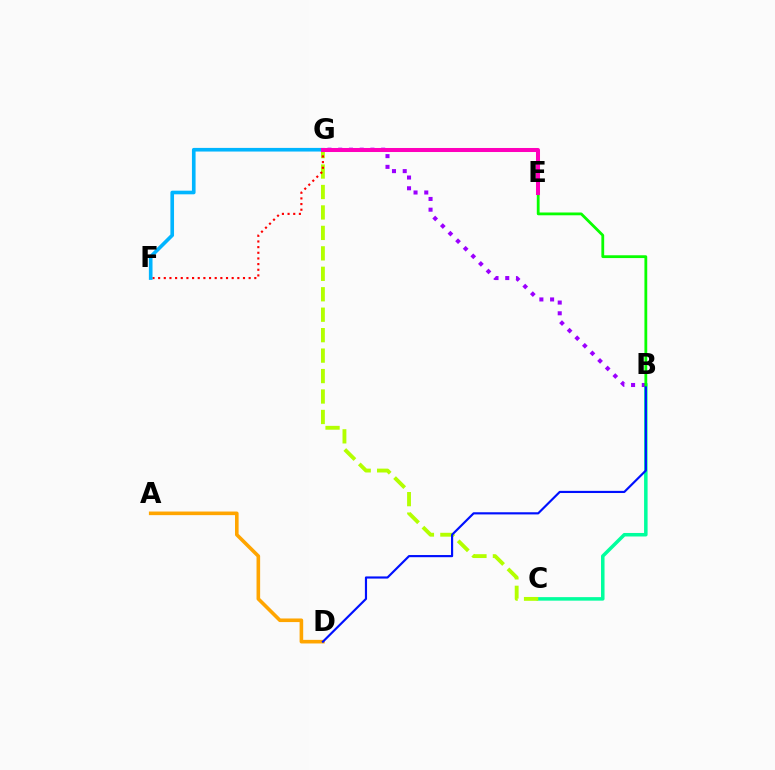{('B', 'C'): [{'color': '#00ff9d', 'line_style': 'solid', 'thickness': 2.53}], ('A', 'D'): [{'color': '#ffa500', 'line_style': 'solid', 'thickness': 2.59}], ('B', 'G'): [{'color': '#9b00ff', 'line_style': 'dotted', 'thickness': 2.92}], ('C', 'G'): [{'color': '#b3ff00', 'line_style': 'dashed', 'thickness': 2.78}], ('B', 'D'): [{'color': '#0010ff', 'line_style': 'solid', 'thickness': 1.55}], ('F', 'G'): [{'color': '#ff0000', 'line_style': 'dotted', 'thickness': 1.54}, {'color': '#00b5ff', 'line_style': 'solid', 'thickness': 2.62}], ('B', 'E'): [{'color': '#08ff00', 'line_style': 'solid', 'thickness': 2.01}], ('E', 'G'): [{'color': '#ff00bd', 'line_style': 'solid', 'thickness': 2.9}]}